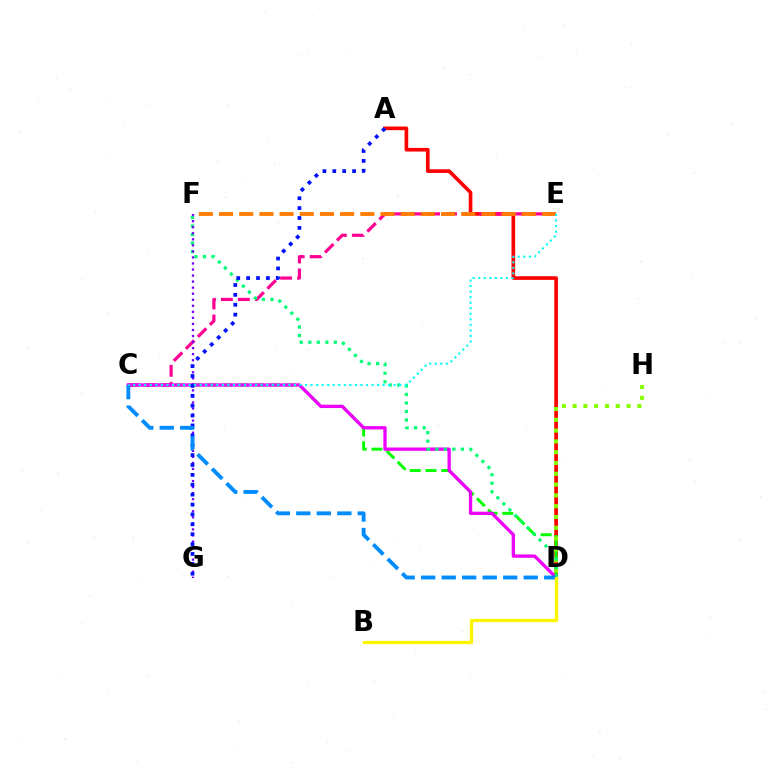{('A', 'D'): [{'color': '#ff0000', 'line_style': 'solid', 'thickness': 2.62}], ('C', 'D'): [{'color': '#08ff00', 'line_style': 'dashed', 'thickness': 2.14}, {'color': '#ee00ff', 'line_style': 'solid', 'thickness': 2.38}, {'color': '#008cff', 'line_style': 'dashed', 'thickness': 2.79}], ('C', 'E'): [{'color': '#ff0094', 'line_style': 'dashed', 'thickness': 2.31}, {'color': '#00fff6', 'line_style': 'dotted', 'thickness': 1.51}], ('D', 'H'): [{'color': '#84ff00', 'line_style': 'dotted', 'thickness': 2.93}], ('D', 'F'): [{'color': '#00ff74', 'line_style': 'dotted', 'thickness': 2.31}], ('F', 'G'): [{'color': '#7200ff', 'line_style': 'dotted', 'thickness': 1.64}], ('A', 'G'): [{'color': '#0010ff', 'line_style': 'dotted', 'thickness': 2.69}], ('B', 'D'): [{'color': '#fcf500', 'line_style': 'solid', 'thickness': 2.36}], ('E', 'F'): [{'color': '#ff7c00', 'line_style': 'dashed', 'thickness': 2.74}]}